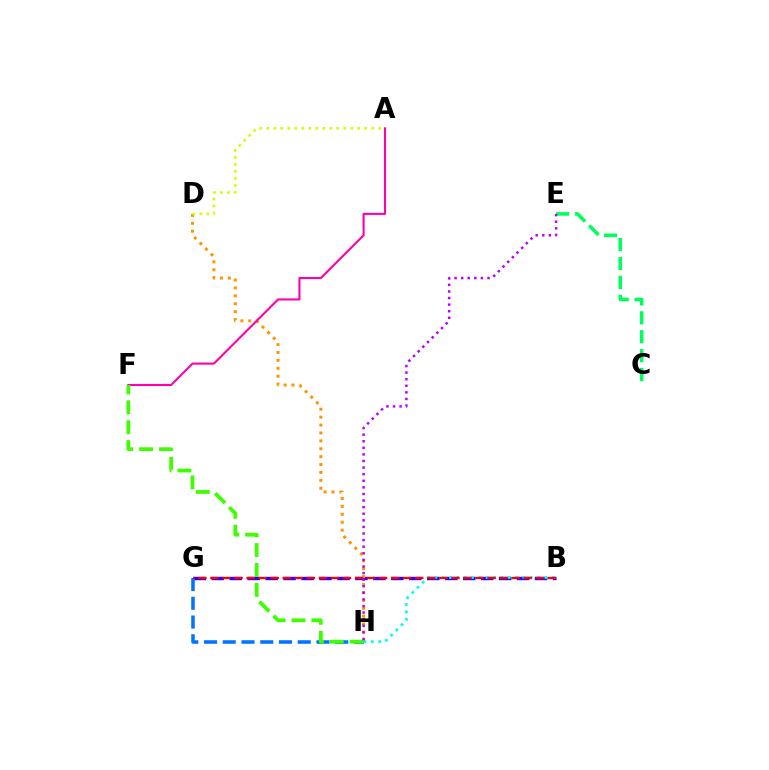{('B', 'G'): [{'color': '#2500ff', 'line_style': 'dashed', 'thickness': 2.44}, {'color': '#ff0000', 'line_style': 'dashed', 'thickness': 1.64}], ('G', 'H'): [{'color': '#0074ff', 'line_style': 'dashed', 'thickness': 2.55}], ('D', 'H'): [{'color': '#ff9400', 'line_style': 'dotted', 'thickness': 2.15}], ('A', 'F'): [{'color': '#ff00ac', 'line_style': 'solid', 'thickness': 1.51}], ('F', 'H'): [{'color': '#3dff00', 'line_style': 'dashed', 'thickness': 2.7}], ('C', 'E'): [{'color': '#00ff5c', 'line_style': 'dashed', 'thickness': 2.57}], ('A', 'D'): [{'color': '#d1ff00', 'line_style': 'dotted', 'thickness': 1.9}], ('B', 'H'): [{'color': '#00fff6', 'line_style': 'dotted', 'thickness': 1.99}], ('E', 'H'): [{'color': '#b900ff', 'line_style': 'dotted', 'thickness': 1.79}]}